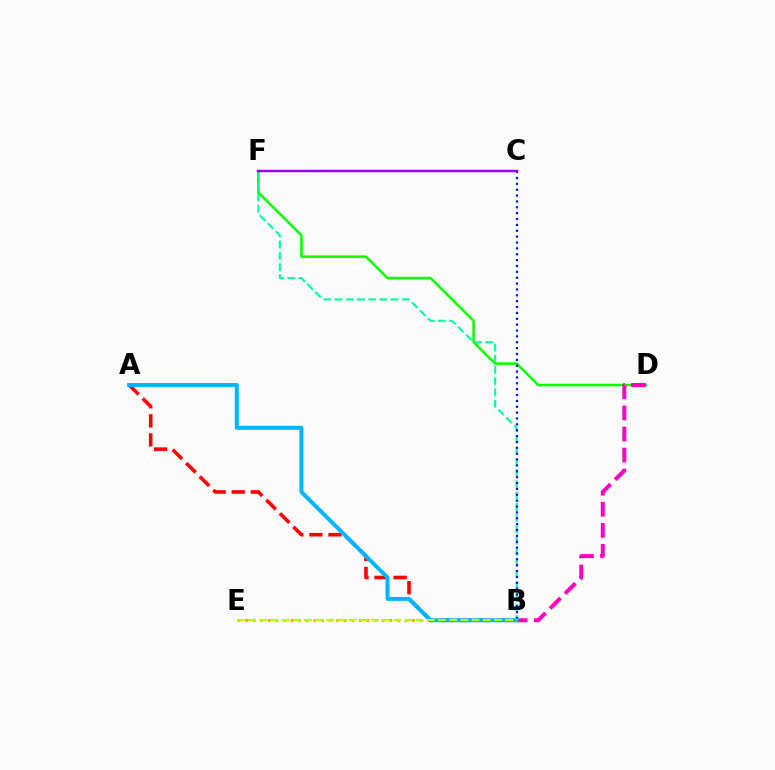{('B', 'E'): [{'color': '#ffa500', 'line_style': 'dotted', 'thickness': 2.06}, {'color': '#b3ff00', 'line_style': 'dashed', 'thickness': 1.52}], ('A', 'B'): [{'color': '#ff0000', 'line_style': 'dashed', 'thickness': 2.59}, {'color': '#00b5ff', 'line_style': 'solid', 'thickness': 2.86}], ('D', 'F'): [{'color': '#08ff00', 'line_style': 'solid', 'thickness': 1.83}], ('B', 'F'): [{'color': '#00ff9d', 'line_style': 'dashed', 'thickness': 1.52}], ('B', 'D'): [{'color': '#ff00bd', 'line_style': 'dashed', 'thickness': 2.86}], ('B', 'C'): [{'color': '#0010ff', 'line_style': 'dotted', 'thickness': 1.59}], ('C', 'F'): [{'color': '#9b00ff', 'line_style': 'solid', 'thickness': 1.8}]}